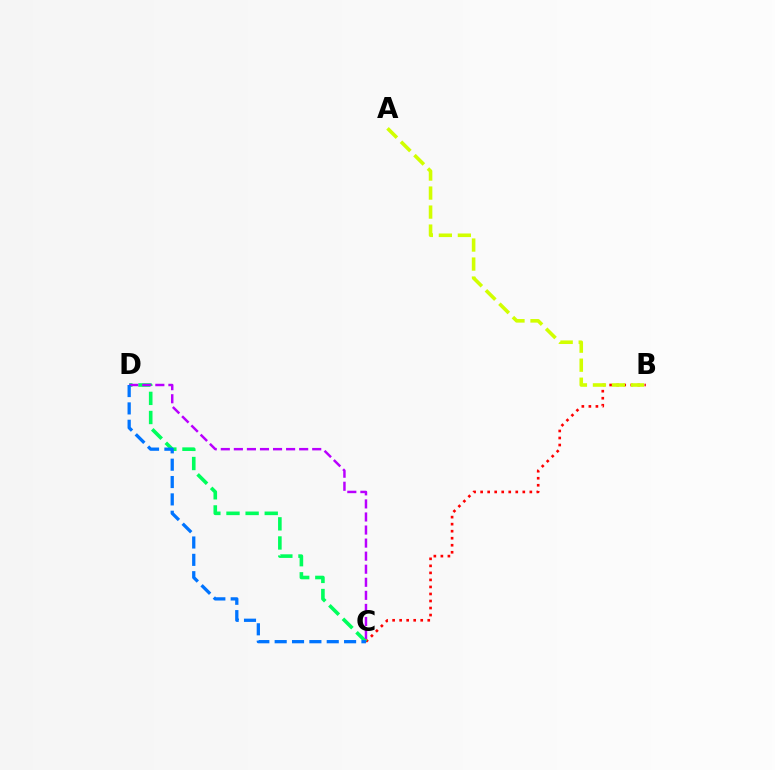{('B', 'C'): [{'color': '#ff0000', 'line_style': 'dotted', 'thickness': 1.91}], ('C', 'D'): [{'color': '#00ff5c', 'line_style': 'dashed', 'thickness': 2.6}, {'color': '#b900ff', 'line_style': 'dashed', 'thickness': 1.77}, {'color': '#0074ff', 'line_style': 'dashed', 'thickness': 2.36}], ('A', 'B'): [{'color': '#d1ff00', 'line_style': 'dashed', 'thickness': 2.58}]}